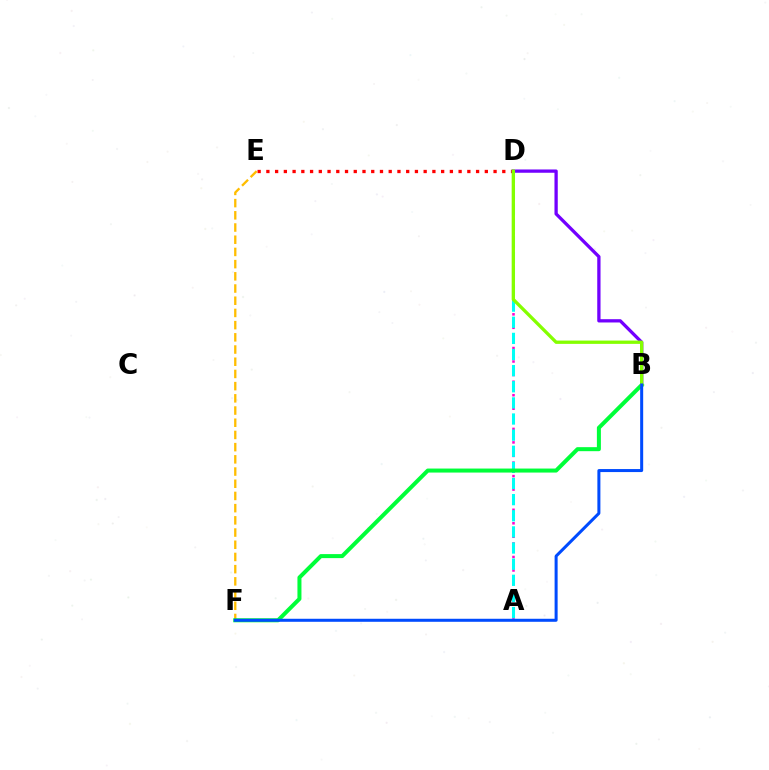{('D', 'E'): [{'color': '#ff0000', 'line_style': 'dotted', 'thickness': 2.37}], ('E', 'F'): [{'color': '#ffbd00', 'line_style': 'dashed', 'thickness': 1.66}], ('A', 'D'): [{'color': '#ff00cf', 'line_style': 'dotted', 'thickness': 1.83}, {'color': '#00fff6', 'line_style': 'dashed', 'thickness': 2.19}], ('B', 'D'): [{'color': '#7200ff', 'line_style': 'solid', 'thickness': 2.36}, {'color': '#84ff00', 'line_style': 'solid', 'thickness': 2.38}], ('B', 'F'): [{'color': '#00ff39', 'line_style': 'solid', 'thickness': 2.89}, {'color': '#004bff', 'line_style': 'solid', 'thickness': 2.17}]}